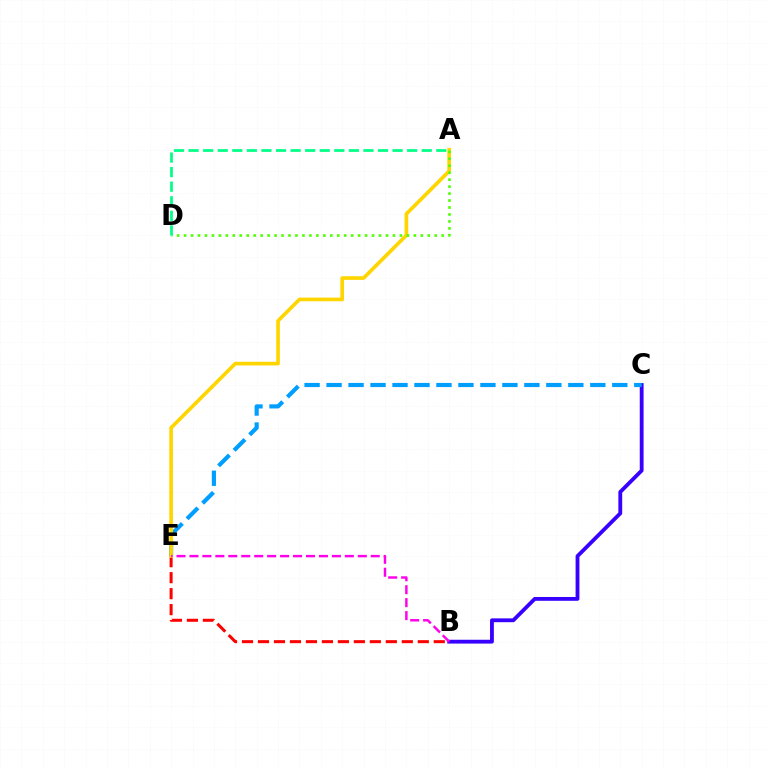{('B', 'C'): [{'color': '#3700ff', 'line_style': 'solid', 'thickness': 2.75}], ('C', 'E'): [{'color': '#009eff', 'line_style': 'dashed', 'thickness': 2.99}], ('B', 'E'): [{'color': '#ff0000', 'line_style': 'dashed', 'thickness': 2.17}, {'color': '#ff00ed', 'line_style': 'dashed', 'thickness': 1.76}], ('A', 'E'): [{'color': '#ffd500', 'line_style': 'solid', 'thickness': 2.64}], ('A', 'D'): [{'color': '#4fff00', 'line_style': 'dotted', 'thickness': 1.89}, {'color': '#00ff86', 'line_style': 'dashed', 'thickness': 1.98}]}